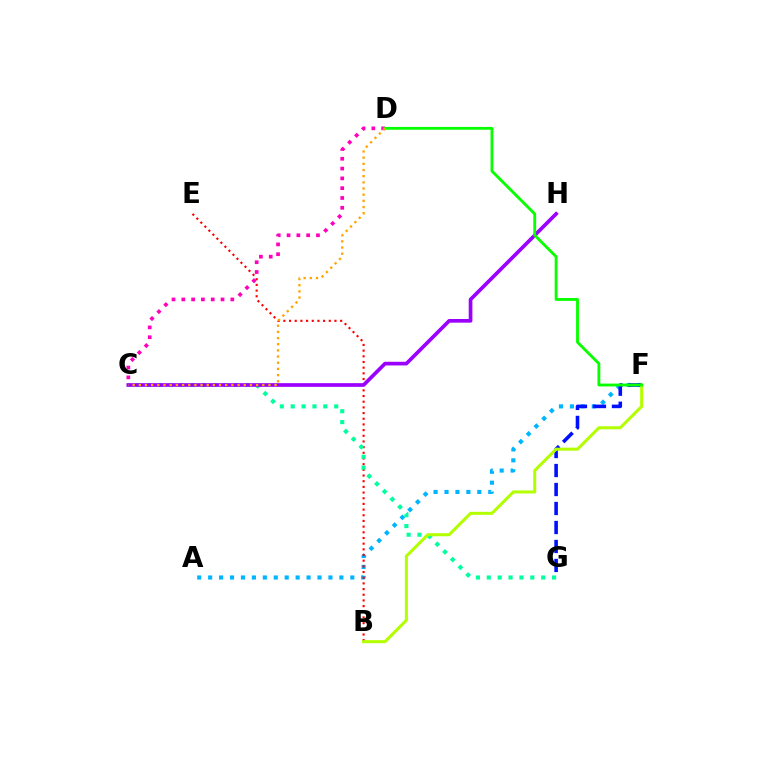{('A', 'F'): [{'color': '#00b5ff', 'line_style': 'dotted', 'thickness': 2.97}], ('F', 'G'): [{'color': '#0010ff', 'line_style': 'dashed', 'thickness': 2.58}], ('B', 'E'): [{'color': '#ff0000', 'line_style': 'dotted', 'thickness': 1.54}], ('C', 'G'): [{'color': '#00ff9d', 'line_style': 'dotted', 'thickness': 2.96}], ('B', 'F'): [{'color': '#b3ff00', 'line_style': 'solid', 'thickness': 2.19}], ('C', 'H'): [{'color': '#9b00ff', 'line_style': 'solid', 'thickness': 2.65}], ('C', 'D'): [{'color': '#ff00bd', 'line_style': 'dotted', 'thickness': 2.66}, {'color': '#ffa500', 'line_style': 'dotted', 'thickness': 1.68}], ('D', 'F'): [{'color': '#08ff00', 'line_style': 'solid', 'thickness': 2.05}]}